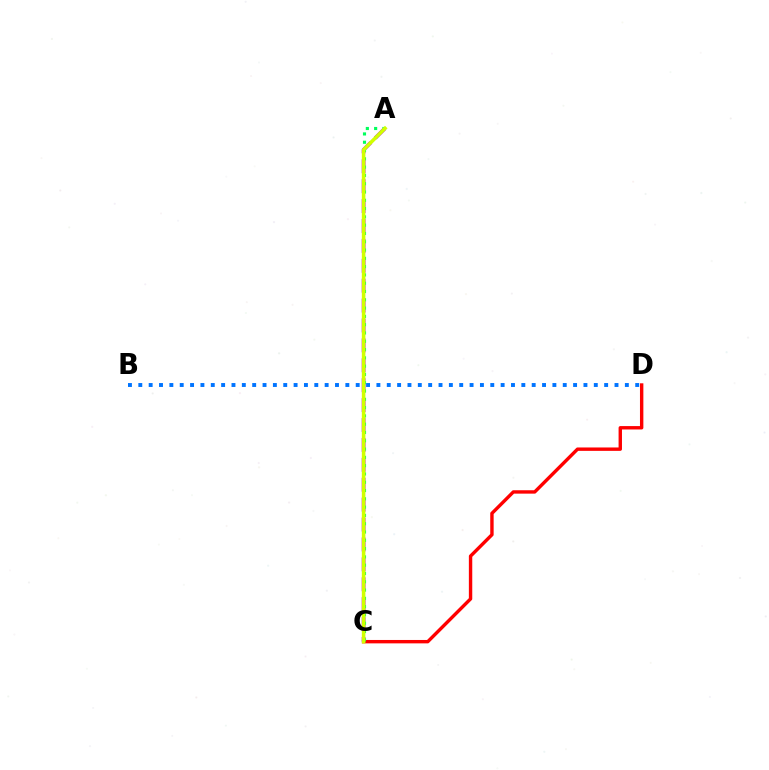{('B', 'D'): [{'color': '#0074ff', 'line_style': 'dotted', 'thickness': 2.81}], ('A', 'C'): [{'color': '#b900ff', 'line_style': 'dashed', 'thickness': 2.7}, {'color': '#00ff5c', 'line_style': 'dotted', 'thickness': 2.25}, {'color': '#d1ff00', 'line_style': 'solid', 'thickness': 2.57}], ('C', 'D'): [{'color': '#ff0000', 'line_style': 'solid', 'thickness': 2.44}]}